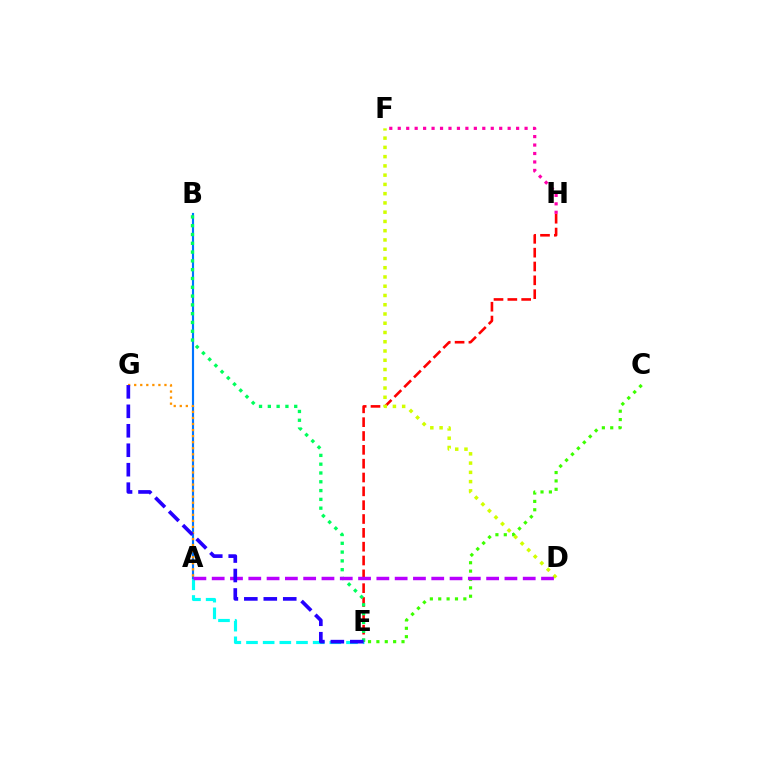{('A', 'E'): [{'color': '#00fff6', 'line_style': 'dashed', 'thickness': 2.26}], ('C', 'E'): [{'color': '#3dff00', 'line_style': 'dotted', 'thickness': 2.27}], ('E', 'H'): [{'color': '#ff0000', 'line_style': 'dashed', 'thickness': 1.88}], ('F', 'H'): [{'color': '#ff00ac', 'line_style': 'dotted', 'thickness': 2.3}], ('D', 'F'): [{'color': '#d1ff00', 'line_style': 'dotted', 'thickness': 2.51}], ('A', 'B'): [{'color': '#0074ff', 'line_style': 'solid', 'thickness': 1.55}], ('B', 'E'): [{'color': '#00ff5c', 'line_style': 'dotted', 'thickness': 2.39}], ('A', 'D'): [{'color': '#b900ff', 'line_style': 'dashed', 'thickness': 2.49}], ('A', 'G'): [{'color': '#ff9400', 'line_style': 'dotted', 'thickness': 1.64}], ('E', 'G'): [{'color': '#2500ff', 'line_style': 'dashed', 'thickness': 2.64}]}